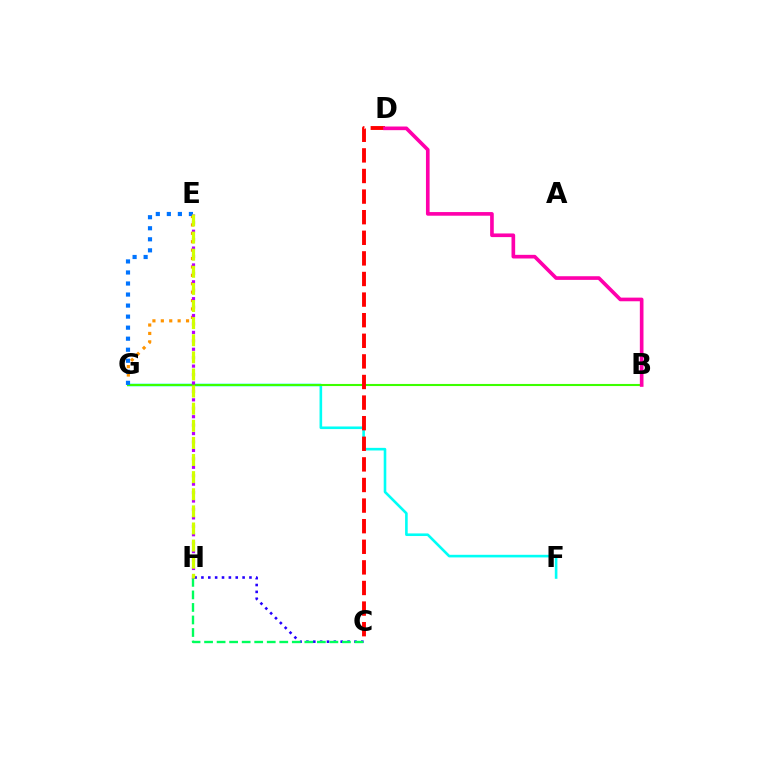{('F', 'G'): [{'color': '#00fff6', 'line_style': 'solid', 'thickness': 1.88}], ('E', 'G'): [{'color': '#ff9400', 'line_style': 'dotted', 'thickness': 2.28}, {'color': '#0074ff', 'line_style': 'dotted', 'thickness': 3.0}], ('B', 'G'): [{'color': '#3dff00', 'line_style': 'solid', 'thickness': 1.51}], ('C', 'H'): [{'color': '#2500ff', 'line_style': 'dotted', 'thickness': 1.86}, {'color': '#00ff5c', 'line_style': 'dashed', 'thickness': 1.7}], ('C', 'D'): [{'color': '#ff0000', 'line_style': 'dashed', 'thickness': 2.8}], ('E', 'H'): [{'color': '#b900ff', 'line_style': 'dotted', 'thickness': 2.29}, {'color': '#d1ff00', 'line_style': 'dashed', 'thickness': 2.32}], ('B', 'D'): [{'color': '#ff00ac', 'line_style': 'solid', 'thickness': 2.63}]}